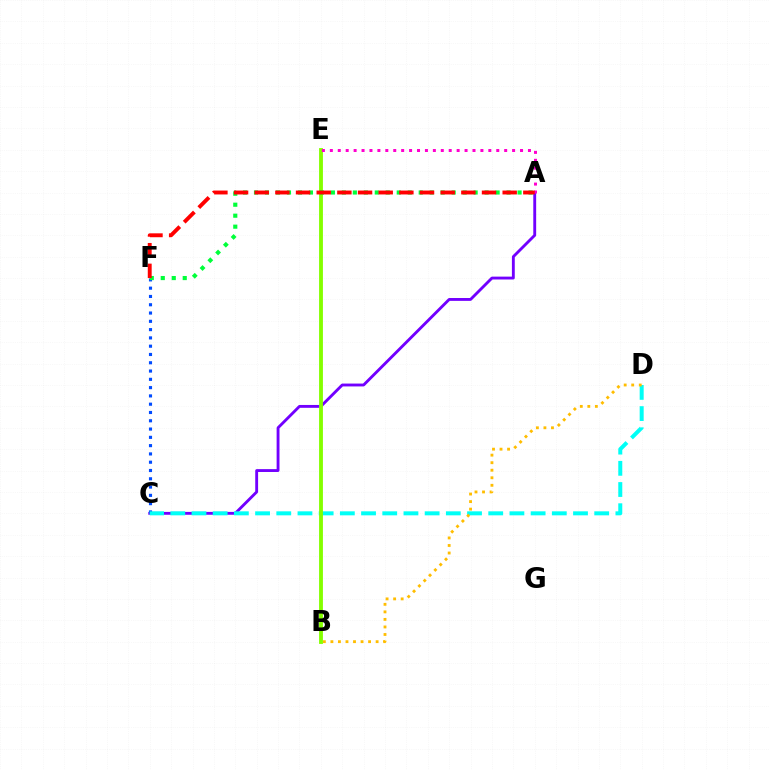{('A', 'C'): [{'color': '#7200ff', 'line_style': 'solid', 'thickness': 2.06}], ('C', 'F'): [{'color': '#004bff', 'line_style': 'dotted', 'thickness': 2.25}], ('C', 'D'): [{'color': '#00fff6', 'line_style': 'dashed', 'thickness': 2.88}], ('B', 'D'): [{'color': '#ffbd00', 'line_style': 'dotted', 'thickness': 2.05}], ('B', 'E'): [{'color': '#84ff00', 'line_style': 'solid', 'thickness': 2.77}], ('A', 'F'): [{'color': '#00ff39', 'line_style': 'dotted', 'thickness': 2.98}, {'color': '#ff0000', 'line_style': 'dashed', 'thickness': 2.81}], ('A', 'E'): [{'color': '#ff00cf', 'line_style': 'dotted', 'thickness': 2.15}]}